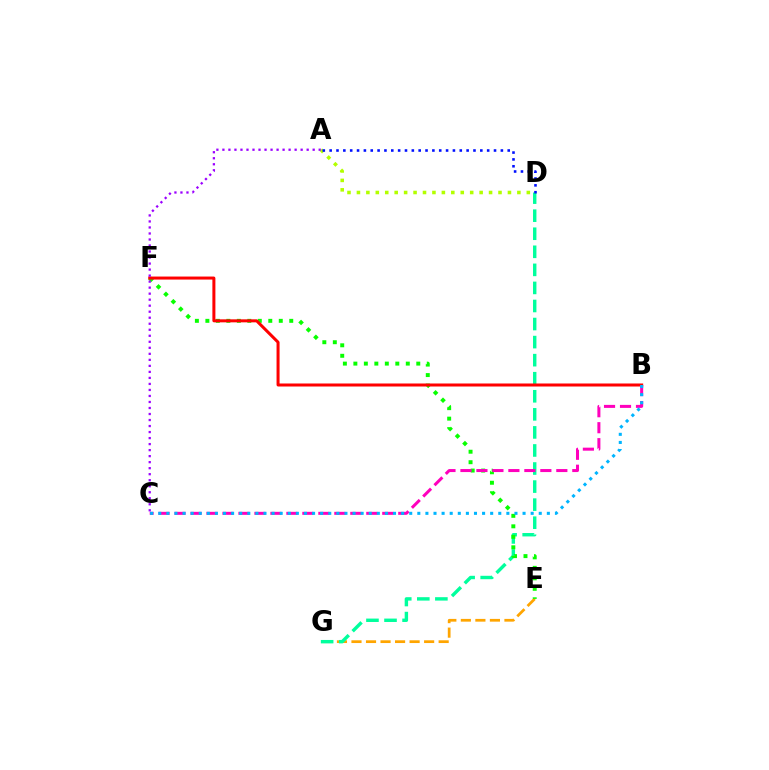{('E', 'G'): [{'color': '#ffa500', 'line_style': 'dashed', 'thickness': 1.97}], ('D', 'G'): [{'color': '#00ff9d', 'line_style': 'dashed', 'thickness': 2.45}], ('A', 'D'): [{'color': '#b3ff00', 'line_style': 'dotted', 'thickness': 2.56}, {'color': '#0010ff', 'line_style': 'dotted', 'thickness': 1.86}], ('E', 'F'): [{'color': '#08ff00', 'line_style': 'dotted', 'thickness': 2.85}], ('B', 'F'): [{'color': '#ff0000', 'line_style': 'solid', 'thickness': 2.17}], ('A', 'C'): [{'color': '#9b00ff', 'line_style': 'dotted', 'thickness': 1.64}], ('B', 'C'): [{'color': '#ff00bd', 'line_style': 'dashed', 'thickness': 2.17}, {'color': '#00b5ff', 'line_style': 'dotted', 'thickness': 2.2}]}